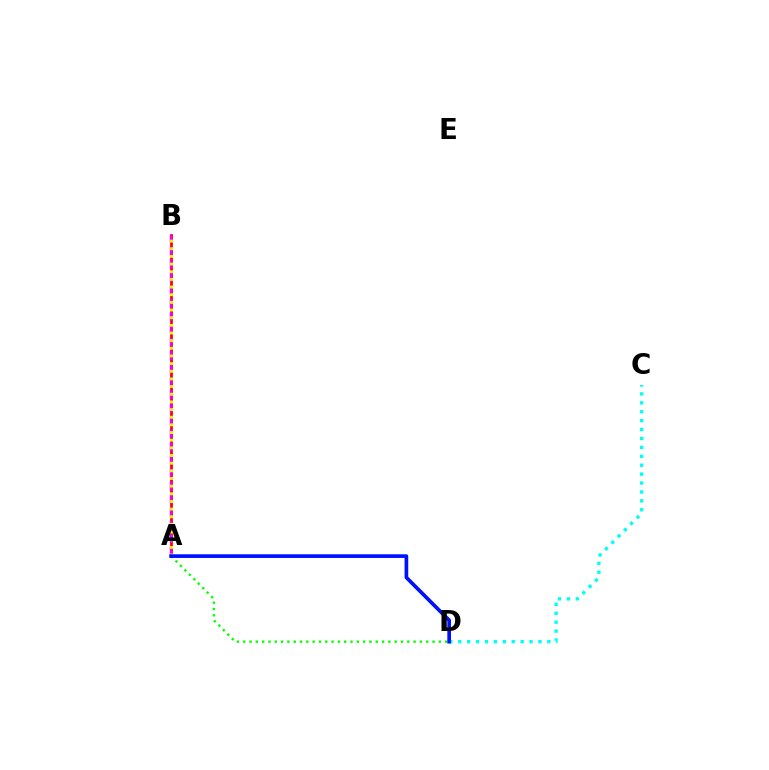{('A', 'B'): [{'color': '#ff0000', 'line_style': 'solid', 'thickness': 2.0}, {'color': '#ee00ff', 'line_style': 'dashed', 'thickness': 1.77}, {'color': '#fcf500', 'line_style': 'dotted', 'thickness': 2.08}], ('C', 'D'): [{'color': '#00fff6', 'line_style': 'dotted', 'thickness': 2.42}], ('A', 'D'): [{'color': '#08ff00', 'line_style': 'dotted', 'thickness': 1.71}, {'color': '#0010ff', 'line_style': 'solid', 'thickness': 2.64}]}